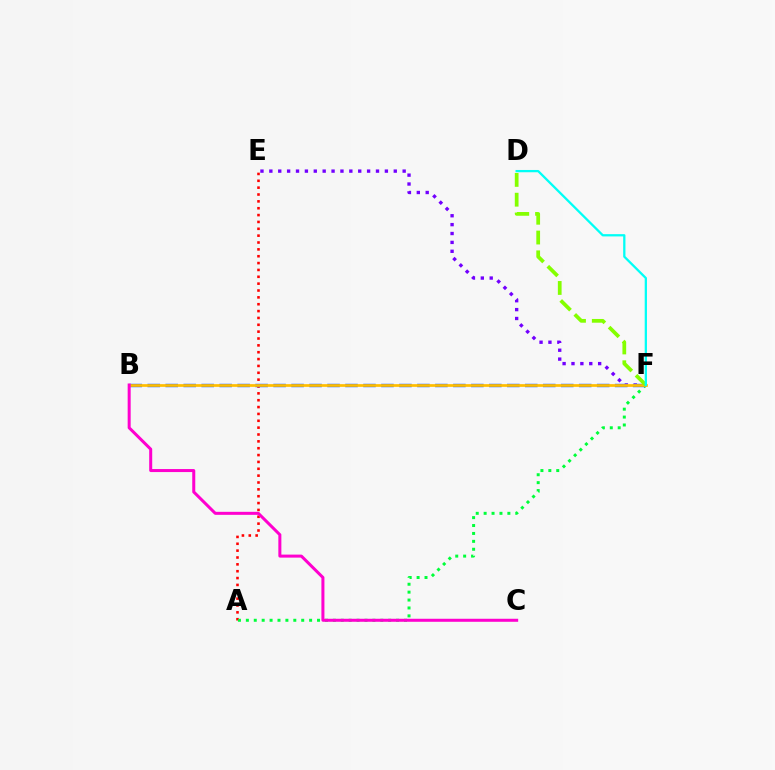{('A', 'E'): [{'color': '#ff0000', 'line_style': 'dotted', 'thickness': 1.86}], ('E', 'F'): [{'color': '#7200ff', 'line_style': 'dotted', 'thickness': 2.41}], ('A', 'F'): [{'color': '#00ff39', 'line_style': 'dotted', 'thickness': 2.15}], ('B', 'F'): [{'color': '#004bff', 'line_style': 'dashed', 'thickness': 2.44}, {'color': '#ffbd00', 'line_style': 'solid', 'thickness': 1.95}], ('D', 'F'): [{'color': '#84ff00', 'line_style': 'dashed', 'thickness': 2.69}, {'color': '#00fff6', 'line_style': 'solid', 'thickness': 1.64}], ('B', 'C'): [{'color': '#ff00cf', 'line_style': 'solid', 'thickness': 2.17}]}